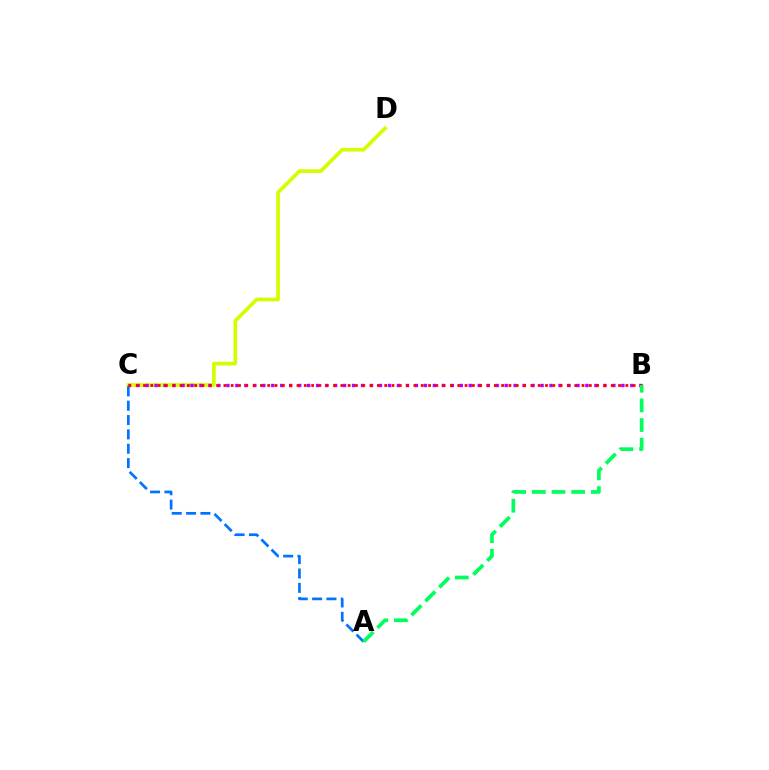{('C', 'D'): [{'color': '#d1ff00', 'line_style': 'solid', 'thickness': 2.65}], ('A', 'C'): [{'color': '#0074ff', 'line_style': 'dashed', 'thickness': 1.95}], ('B', 'C'): [{'color': '#b900ff', 'line_style': 'dotted', 'thickness': 2.44}, {'color': '#ff0000', 'line_style': 'dotted', 'thickness': 1.99}], ('A', 'B'): [{'color': '#00ff5c', 'line_style': 'dashed', 'thickness': 2.67}]}